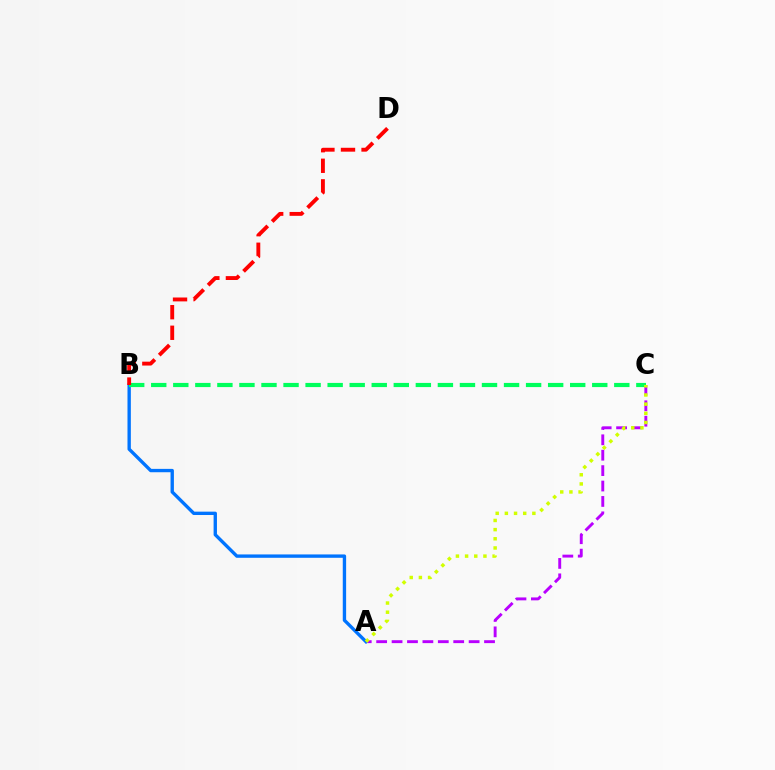{('A', 'C'): [{'color': '#b900ff', 'line_style': 'dashed', 'thickness': 2.09}, {'color': '#d1ff00', 'line_style': 'dotted', 'thickness': 2.49}], ('A', 'B'): [{'color': '#0074ff', 'line_style': 'solid', 'thickness': 2.42}], ('B', 'C'): [{'color': '#00ff5c', 'line_style': 'dashed', 'thickness': 3.0}], ('B', 'D'): [{'color': '#ff0000', 'line_style': 'dashed', 'thickness': 2.79}]}